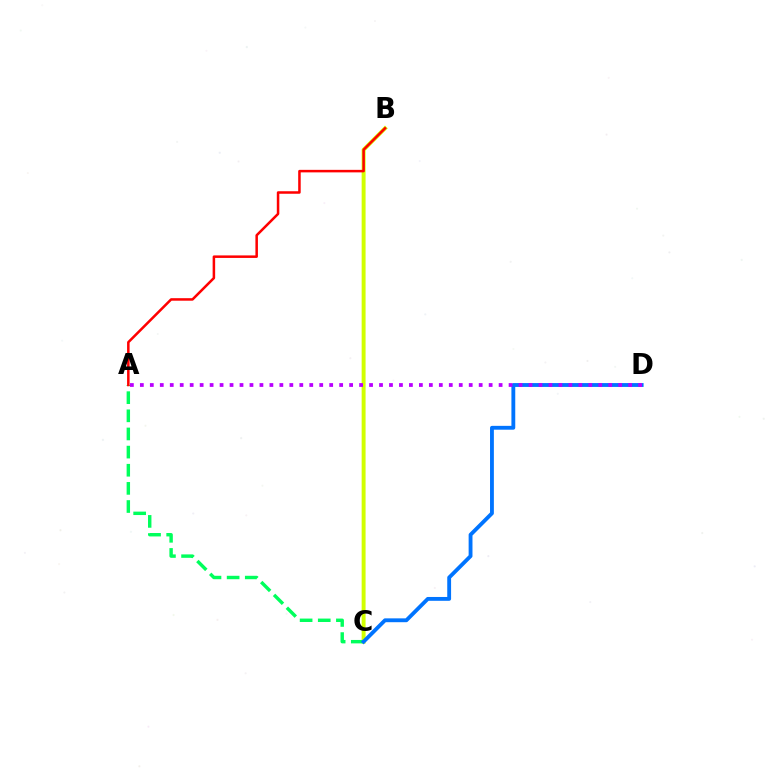{('B', 'C'): [{'color': '#d1ff00', 'line_style': 'solid', 'thickness': 2.83}], ('A', 'C'): [{'color': '#00ff5c', 'line_style': 'dashed', 'thickness': 2.46}], ('C', 'D'): [{'color': '#0074ff', 'line_style': 'solid', 'thickness': 2.77}], ('A', 'D'): [{'color': '#b900ff', 'line_style': 'dotted', 'thickness': 2.71}], ('A', 'B'): [{'color': '#ff0000', 'line_style': 'solid', 'thickness': 1.81}]}